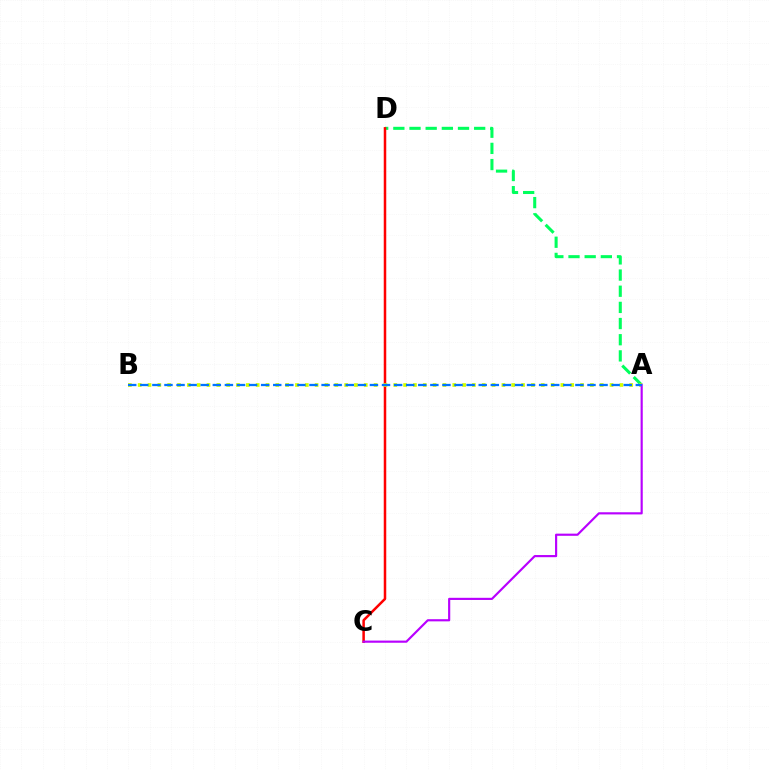{('A', 'D'): [{'color': '#00ff5c', 'line_style': 'dashed', 'thickness': 2.2}], ('C', 'D'): [{'color': '#ff0000', 'line_style': 'solid', 'thickness': 1.81}], ('A', 'B'): [{'color': '#d1ff00', 'line_style': 'dotted', 'thickness': 2.67}, {'color': '#0074ff', 'line_style': 'dashed', 'thickness': 1.64}], ('A', 'C'): [{'color': '#b900ff', 'line_style': 'solid', 'thickness': 1.56}]}